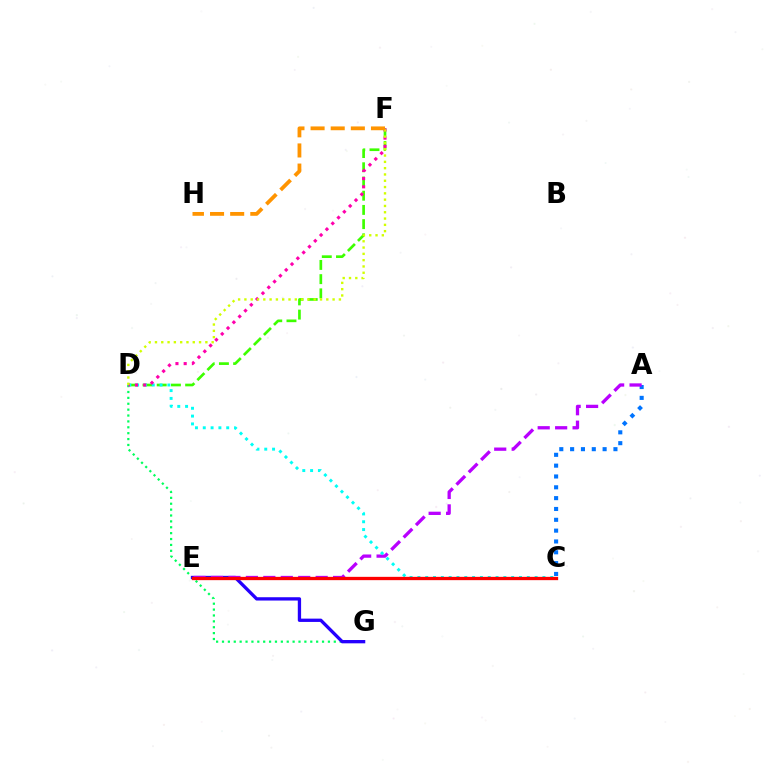{('D', 'G'): [{'color': '#00ff5c', 'line_style': 'dotted', 'thickness': 1.6}], ('D', 'F'): [{'color': '#3dff00', 'line_style': 'dashed', 'thickness': 1.93}, {'color': '#ff00ac', 'line_style': 'dotted', 'thickness': 2.23}, {'color': '#d1ff00', 'line_style': 'dotted', 'thickness': 1.71}], ('A', 'C'): [{'color': '#0074ff', 'line_style': 'dotted', 'thickness': 2.94}], ('E', 'G'): [{'color': '#2500ff', 'line_style': 'solid', 'thickness': 2.38}], ('A', 'E'): [{'color': '#b900ff', 'line_style': 'dashed', 'thickness': 2.37}], ('C', 'D'): [{'color': '#00fff6', 'line_style': 'dotted', 'thickness': 2.12}], ('C', 'E'): [{'color': '#ff0000', 'line_style': 'solid', 'thickness': 2.38}], ('F', 'H'): [{'color': '#ff9400', 'line_style': 'dashed', 'thickness': 2.73}]}